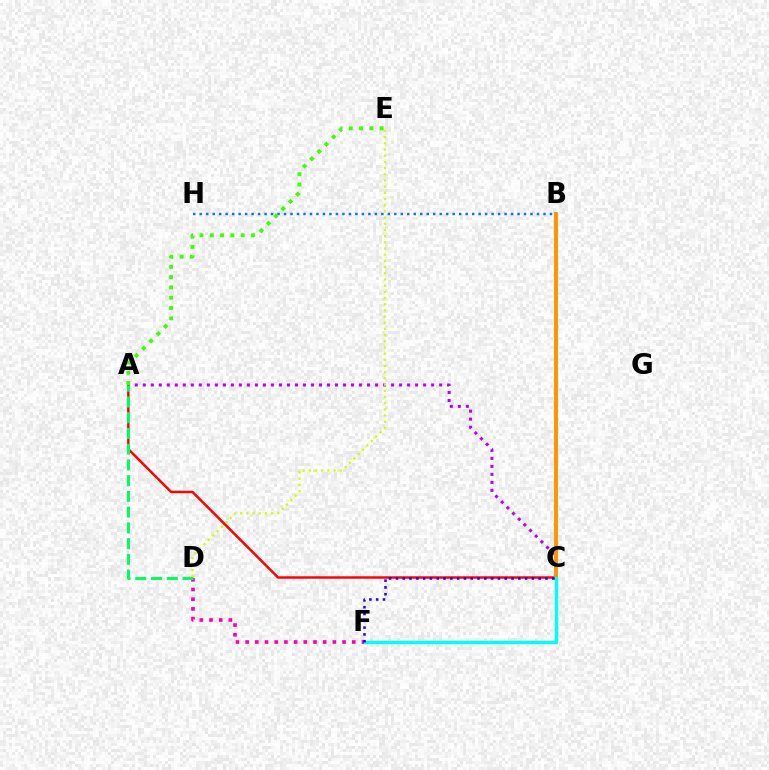{('A', 'C'): [{'color': '#b900ff', 'line_style': 'dotted', 'thickness': 2.18}, {'color': '#ff0000', 'line_style': 'solid', 'thickness': 1.77}], ('B', 'H'): [{'color': '#0074ff', 'line_style': 'dotted', 'thickness': 1.76}], ('B', 'C'): [{'color': '#ff9400', 'line_style': 'solid', 'thickness': 2.81}], ('A', 'E'): [{'color': '#3dff00', 'line_style': 'dotted', 'thickness': 2.8}], ('C', 'F'): [{'color': '#00fff6', 'line_style': 'solid', 'thickness': 2.42}, {'color': '#2500ff', 'line_style': 'dotted', 'thickness': 1.85}], ('D', 'E'): [{'color': '#d1ff00', 'line_style': 'dotted', 'thickness': 1.68}], ('D', 'F'): [{'color': '#ff00ac', 'line_style': 'dotted', 'thickness': 2.63}], ('A', 'D'): [{'color': '#00ff5c', 'line_style': 'dashed', 'thickness': 2.14}]}